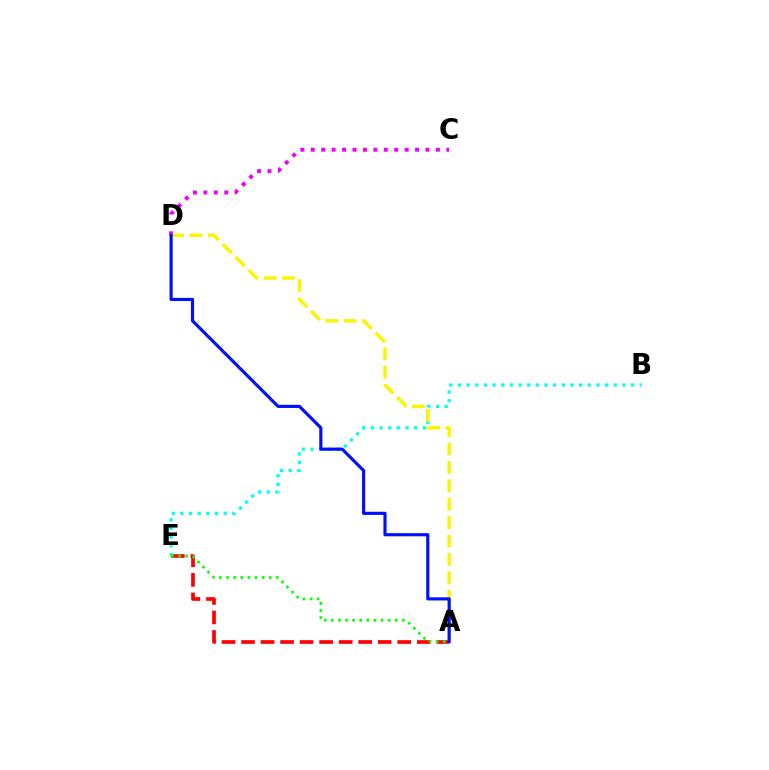{('A', 'E'): [{'color': '#ff0000', 'line_style': 'dashed', 'thickness': 2.65}, {'color': '#08ff00', 'line_style': 'dotted', 'thickness': 1.93}], ('C', 'D'): [{'color': '#ee00ff', 'line_style': 'dotted', 'thickness': 2.83}], ('B', 'E'): [{'color': '#00fff6', 'line_style': 'dotted', 'thickness': 2.35}], ('A', 'D'): [{'color': '#fcf500', 'line_style': 'dashed', 'thickness': 2.5}, {'color': '#0010ff', 'line_style': 'solid', 'thickness': 2.27}]}